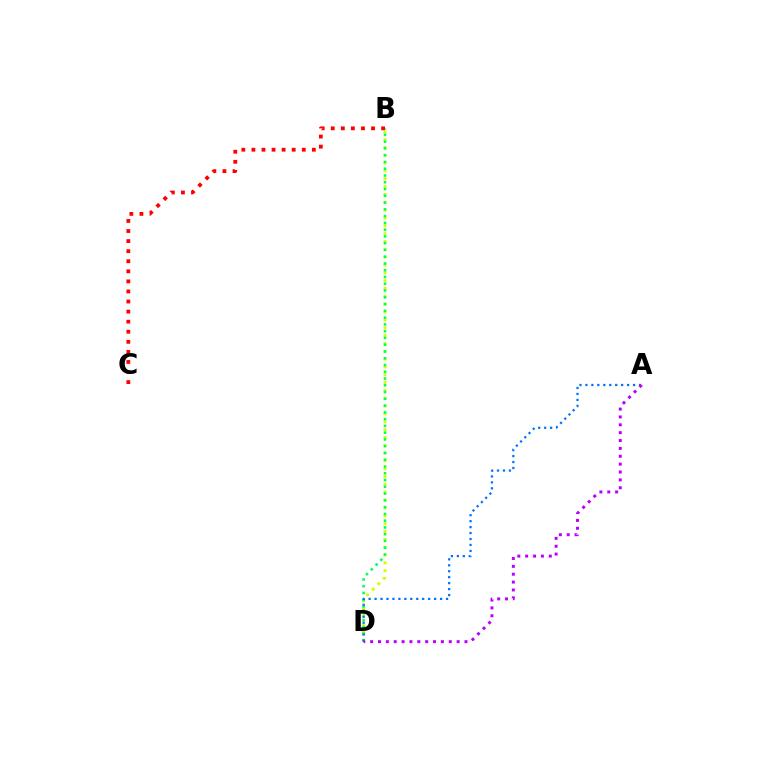{('B', 'D'): [{'color': '#d1ff00', 'line_style': 'dotted', 'thickness': 2.13}, {'color': '#00ff5c', 'line_style': 'dotted', 'thickness': 1.84}], ('A', 'D'): [{'color': '#0074ff', 'line_style': 'dotted', 'thickness': 1.62}, {'color': '#b900ff', 'line_style': 'dotted', 'thickness': 2.14}], ('B', 'C'): [{'color': '#ff0000', 'line_style': 'dotted', 'thickness': 2.74}]}